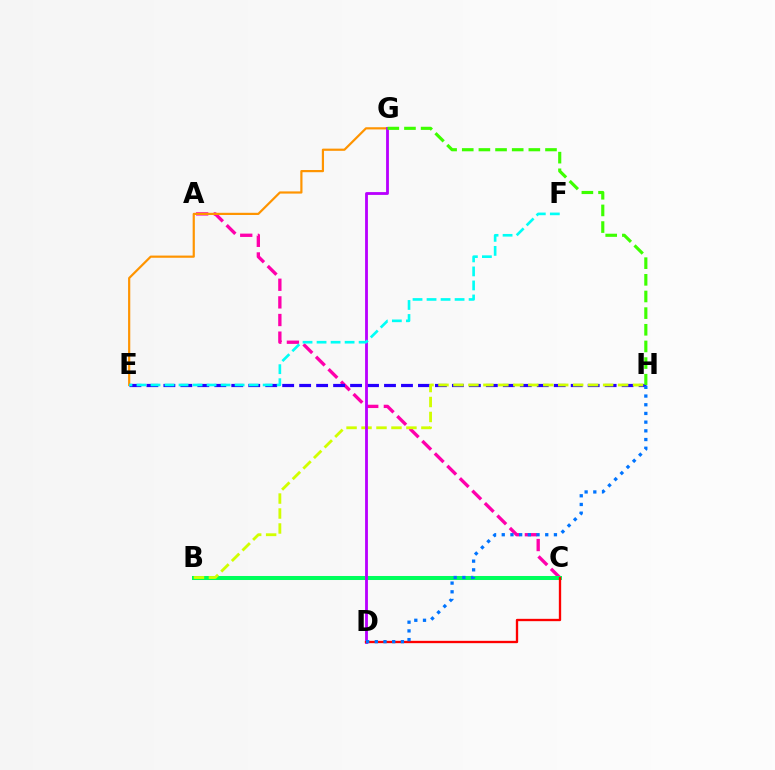{('A', 'C'): [{'color': '#ff00ac', 'line_style': 'dashed', 'thickness': 2.4}], ('E', 'G'): [{'color': '#ff9400', 'line_style': 'solid', 'thickness': 1.58}], ('B', 'C'): [{'color': '#00ff5c', 'line_style': 'solid', 'thickness': 2.9}], ('E', 'H'): [{'color': '#2500ff', 'line_style': 'dashed', 'thickness': 2.31}], ('B', 'H'): [{'color': '#d1ff00', 'line_style': 'dashed', 'thickness': 2.03}], ('D', 'G'): [{'color': '#b900ff', 'line_style': 'solid', 'thickness': 2.03}], ('E', 'F'): [{'color': '#00fff6', 'line_style': 'dashed', 'thickness': 1.9}], ('G', 'H'): [{'color': '#3dff00', 'line_style': 'dashed', 'thickness': 2.26}], ('C', 'D'): [{'color': '#ff0000', 'line_style': 'solid', 'thickness': 1.67}], ('D', 'H'): [{'color': '#0074ff', 'line_style': 'dotted', 'thickness': 2.36}]}